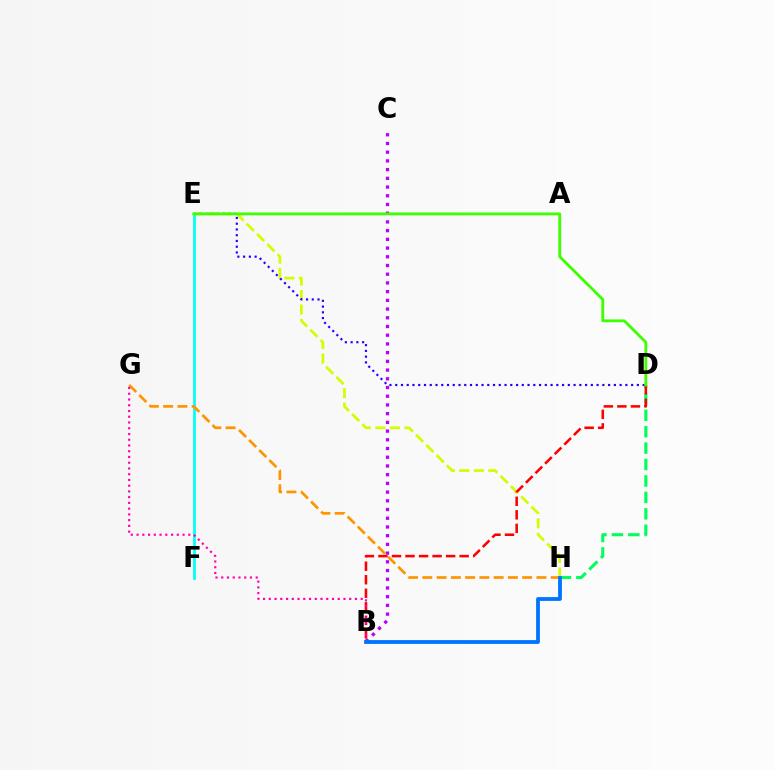{('D', 'H'): [{'color': '#00ff5c', 'line_style': 'dashed', 'thickness': 2.23}], ('E', 'H'): [{'color': '#d1ff00', 'line_style': 'dashed', 'thickness': 1.97}], ('B', 'C'): [{'color': '#b900ff', 'line_style': 'dotted', 'thickness': 2.37}], ('E', 'F'): [{'color': '#00fff6', 'line_style': 'solid', 'thickness': 1.98}], ('B', 'D'): [{'color': '#ff0000', 'line_style': 'dashed', 'thickness': 1.84}], ('G', 'H'): [{'color': '#ff9400', 'line_style': 'dashed', 'thickness': 1.94}], ('D', 'E'): [{'color': '#2500ff', 'line_style': 'dotted', 'thickness': 1.56}, {'color': '#3dff00', 'line_style': 'solid', 'thickness': 2.04}], ('B', 'G'): [{'color': '#ff00ac', 'line_style': 'dotted', 'thickness': 1.56}], ('B', 'H'): [{'color': '#0074ff', 'line_style': 'solid', 'thickness': 2.74}]}